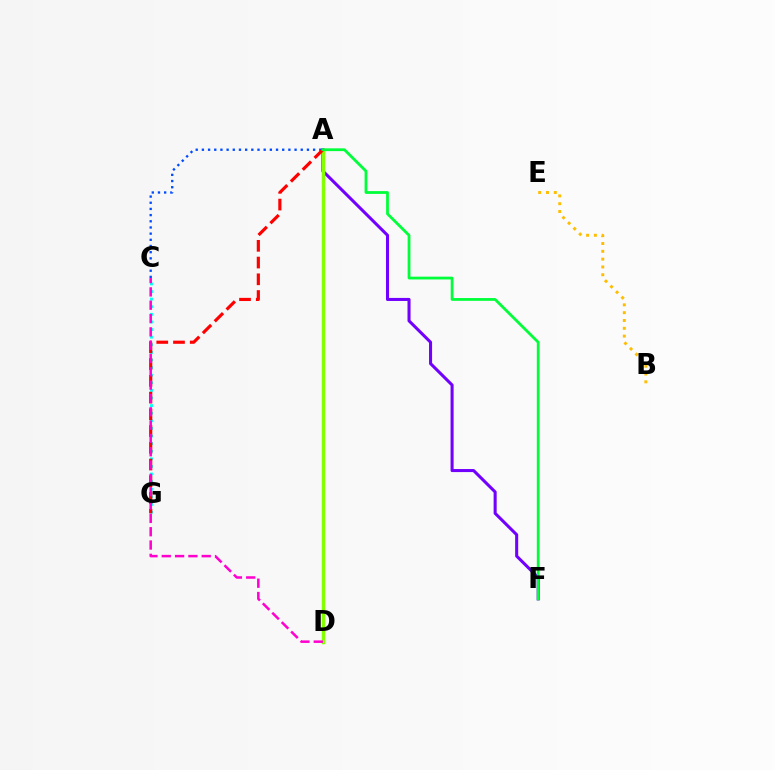{('A', 'C'): [{'color': '#004bff', 'line_style': 'dotted', 'thickness': 1.68}], ('C', 'G'): [{'color': '#00fff6', 'line_style': 'dotted', 'thickness': 2.07}], ('A', 'F'): [{'color': '#7200ff', 'line_style': 'solid', 'thickness': 2.19}, {'color': '#00ff39', 'line_style': 'solid', 'thickness': 2.0}], ('A', 'D'): [{'color': '#84ff00', 'line_style': 'solid', 'thickness': 2.51}], ('A', 'G'): [{'color': '#ff0000', 'line_style': 'dashed', 'thickness': 2.27}], ('C', 'D'): [{'color': '#ff00cf', 'line_style': 'dashed', 'thickness': 1.81}], ('B', 'E'): [{'color': '#ffbd00', 'line_style': 'dotted', 'thickness': 2.12}]}